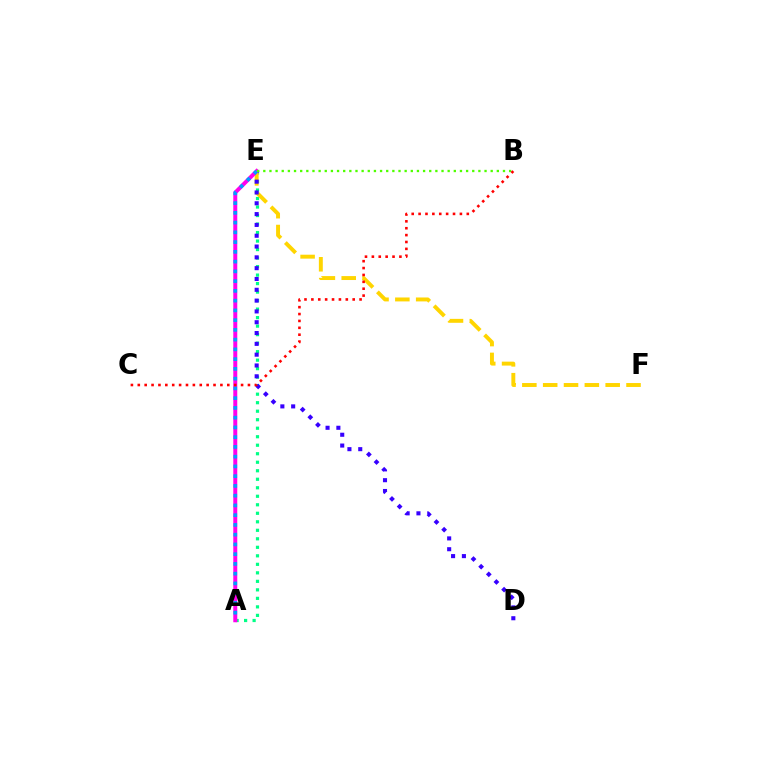{('A', 'E'): [{'color': '#00ff86', 'line_style': 'dotted', 'thickness': 2.31}, {'color': '#ff00ed', 'line_style': 'solid', 'thickness': 2.85}, {'color': '#009eff', 'line_style': 'dotted', 'thickness': 2.65}], ('E', 'F'): [{'color': '#ffd500', 'line_style': 'dashed', 'thickness': 2.83}], ('D', 'E'): [{'color': '#3700ff', 'line_style': 'dotted', 'thickness': 2.94}], ('B', 'E'): [{'color': '#4fff00', 'line_style': 'dotted', 'thickness': 1.67}], ('B', 'C'): [{'color': '#ff0000', 'line_style': 'dotted', 'thickness': 1.87}]}